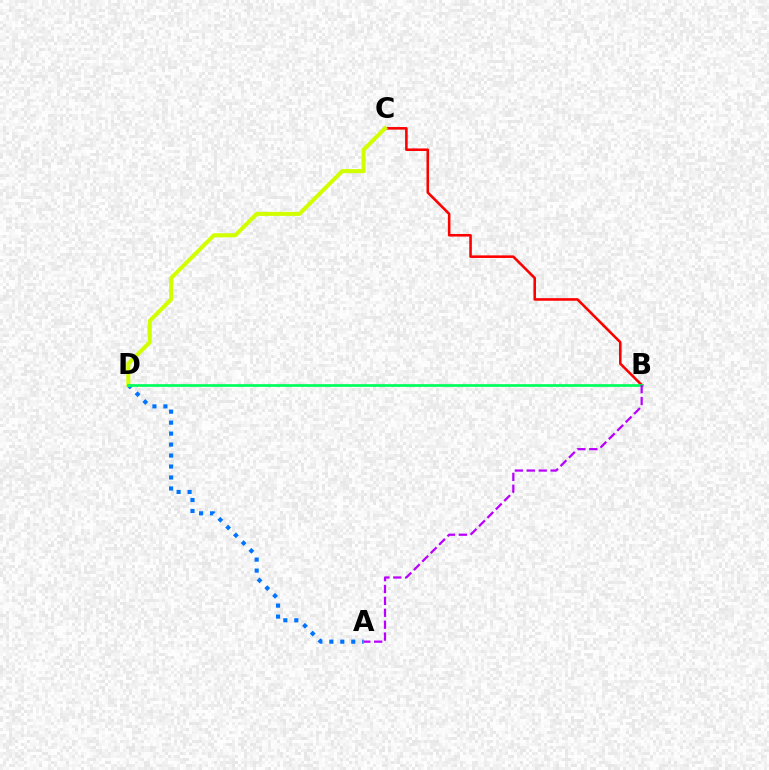{('A', 'D'): [{'color': '#0074ff', 'line_style': 'dotted', 'thickness': 2.98}], ('B', 'C'): [{'color': '#ff0000', 'line_style': 'solid', 'thickness': 1.86}], ('C', 'D'): [{'color': '#d1ff00', 'line_style': 'solid', 'thickness': 2.91}], ('B', 'D'): [{'color': '#00ff5c', 'line_style': 'solid', 'thickness': 1.95}], ('A', 'B'): [{'color': '#b900ff', 'line_style': 'dashed', 'thickness': 1.62}]}